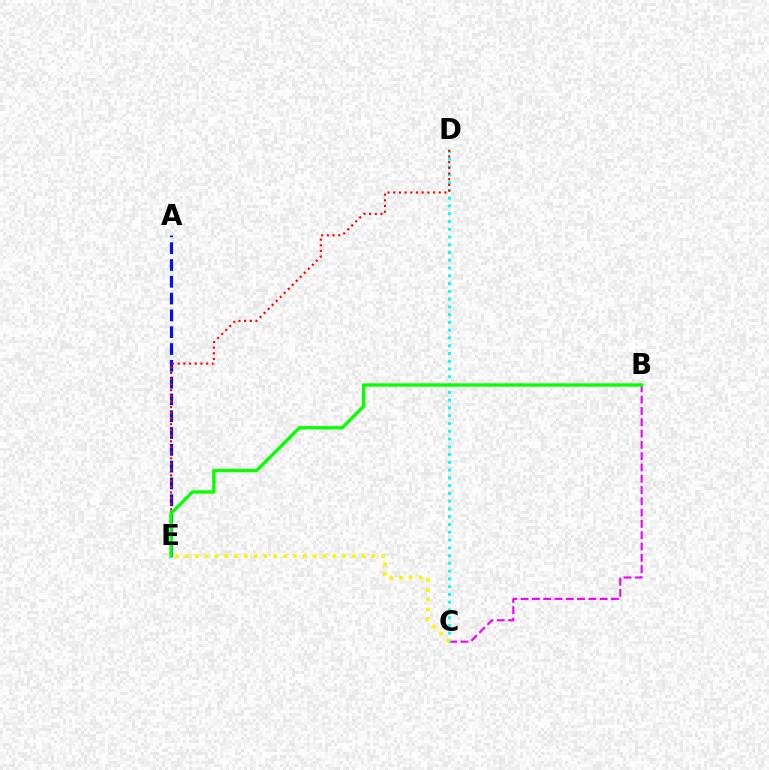{('B', 'C'): [{'color': '#ee00ff', 'line_style': 'dashed', 'thickness': 1.53}], ('C', 'D'): [{'color': '#00fff6', 'line_style': 'dotted', 'thickness': 2.11}], ('C', 'E'): [{'color': '#fcf500', 'line_style': 'dotted', 'thickness': 2.66}], ('A', 'E'): [{'color': '#0010ff', 'line_style': 'dashed', 'thickness': 2.28}], ('D', 'E'): [{'color': '#ff0000', 'line_style': 'dotted', 'thickness': 1.54}], ('B', 'E'): [{'color': '#08ff00', 'line_style': 'solid', 'thickness': 2.41}]}